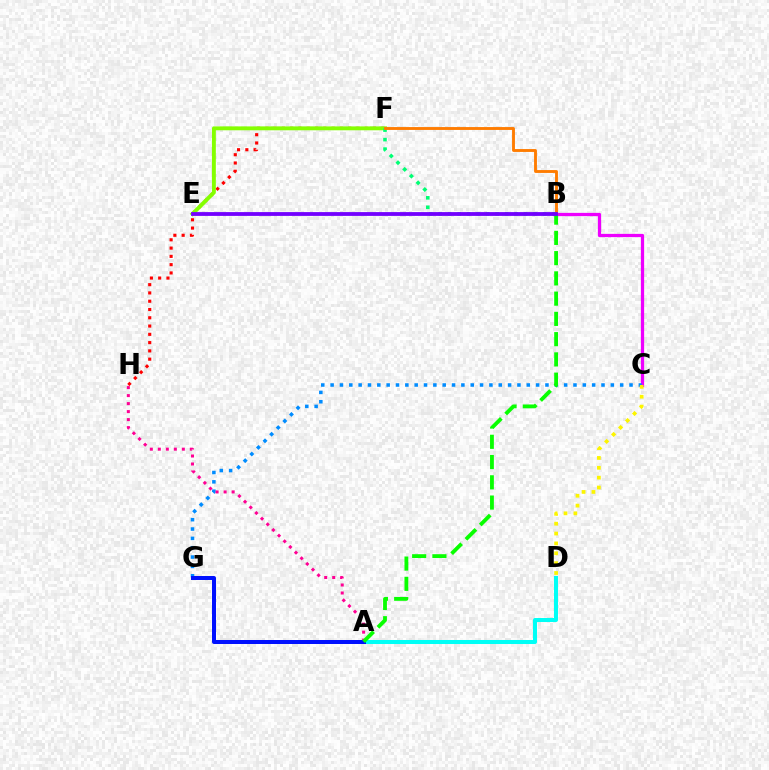{('B', 'C'): [{'color': '#ee00ff', 'line_style': 'solid', 'thickness': 2.34}], ('C', 'G'): [{'color': '#008cff', 'line_style': 'dotted', 'thickness': 2.54}], ('F', 'H'): [{'color': '#ff0000', 'line_style': 'dotted', 'thickness': 2.25}], ('A', 'H'): [{'color': '#ff0094', 'line_style': 'dotted', 'thickness': 2.17}], ('C', 'D'): [{'color': '#fcf500', 'line_style': 'dotted', 'thickness': 2.68}], ('A', 'D'): [{'color': '#00fff6', 'line_style': 'solid', 'thickness': 2.9}], ('A', 'G'): [{'color': '#0010ff', 'line_style': 'solid', 'thickness': 2.88}], ('E', 'F'): [{'color': '#84ff00', 'line_style': 'solid', 'thickness': 2.8}], ('B', 'F'): [{'color': '#00ff74', 'line_style': 'dotted', 'thickness': 2.58}, {'color': '#ff7c00', 'line_style': 'solid', 'thickness': 2.07}], ('A', 'B'): [{'color': '#08ff00', 'line_style': 'dashed', 'thickness': 2.75}], ('B', 'E'): [{'color': '#7200ff', 'line_style': 'solid', 'thickness': 2.74}]}